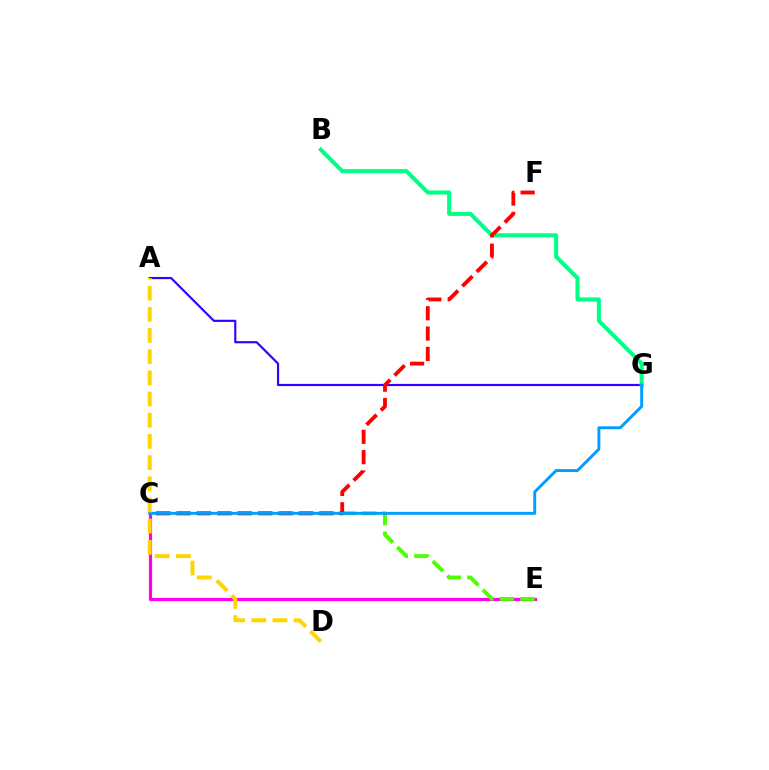{('C', 'E'): [{'color': '#ff00ed', 'line_style': 'solid', 'thickness': 2.31}, {'color': '#4fff00', 'line_style': 'dashed', 'thickness': 2.8}], ('A', 'G'): [{'color': '#3700ff', 'line_style': 'solid', 'thickness': 1.56}], ('B', 'G'): [{'color': '#00ff86', 'line_style': 'solid', 'thickness': 2.93}], ('C', 'F'): [{'color': '#ff0000', 'line_style': 'dashed', 'thickness': 2.76}], ('C', 'G'): [{'color': '#009eff', 'line_style': 'solid', 'thickness': 2.1}], ('A', 'D'): [{'color': '#ffd500', 'line_style': 'dashed', 'thickness': 2.88}]}